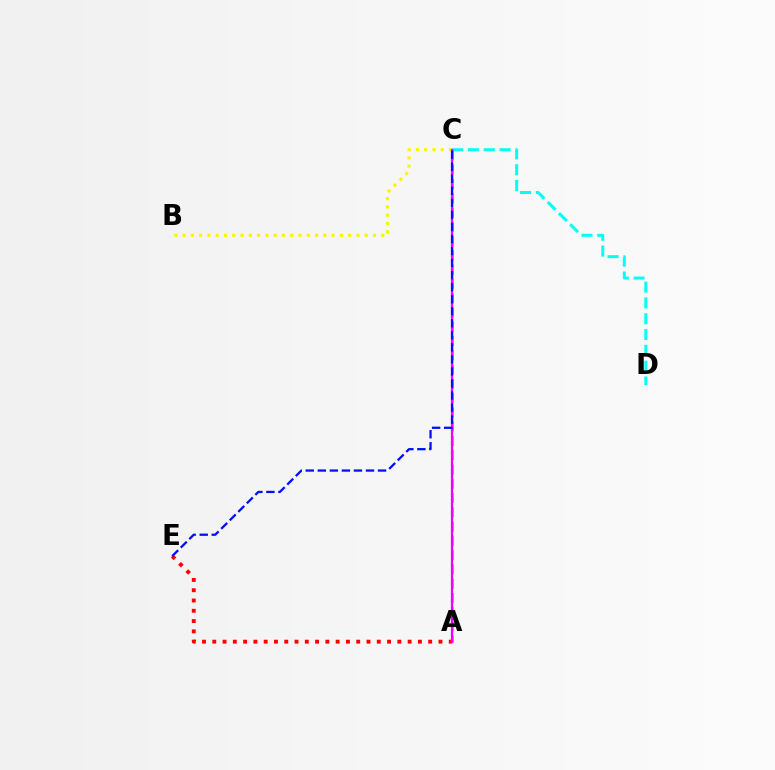{('C', 'D'): [{'color': '#00fff6', 'line_style': 'dashed', 'thickness': 2.15}], ('A', 'E'): [{'color': '#ff0000', 'line_style': 'dotted', 'thickness': 2.79}], ('A', 'C'): [{'color': '#08ff00', 'line_style': 'dashed', 'thickness': 1.94}, {'color': '#ee00ff', 'line_style': 'solid', 'thickness': 1.62}], ('B', 'C'): [{'color': '#fcf500', 'line_style': 'dotted', 'thickness': 2.25}], ('C', 'E'): [{'color': '#0010ff', 'line_style': 'dashed', 'thickness': 1.64}]}